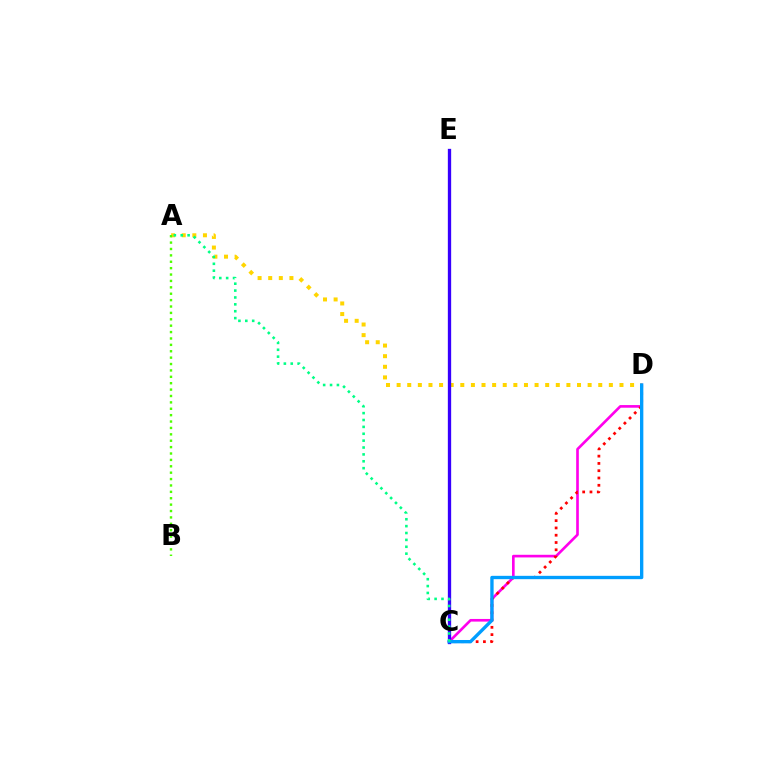{('C', 'D'): [{'color': '#ff00ed', 'line_style': 'solid', 'thickness': 1.91}, {'color': '#ff0000', 'line_style': 'dotted', 'thickness': 1.98}, {'color': '#009eff', 'line_style': 'solid', 'thickness': 2.41}], ('A', 'D'): [{'color': '#ffd500', 'line_style': 'dotted', 'thickness': 2.88}], ('C', 'E'): [{'color': '#3700ff', 'line_style': 'solid', 'thickness': 2.39}], ('A', 'C'): [{'color': '#00ff86', 'line_style': 'dotted', 'thickness': 1.87}], ('A', 'B'): [{'color': '#4fff00', 'line_style': 'dotted', 'thickness': 1.74}]}